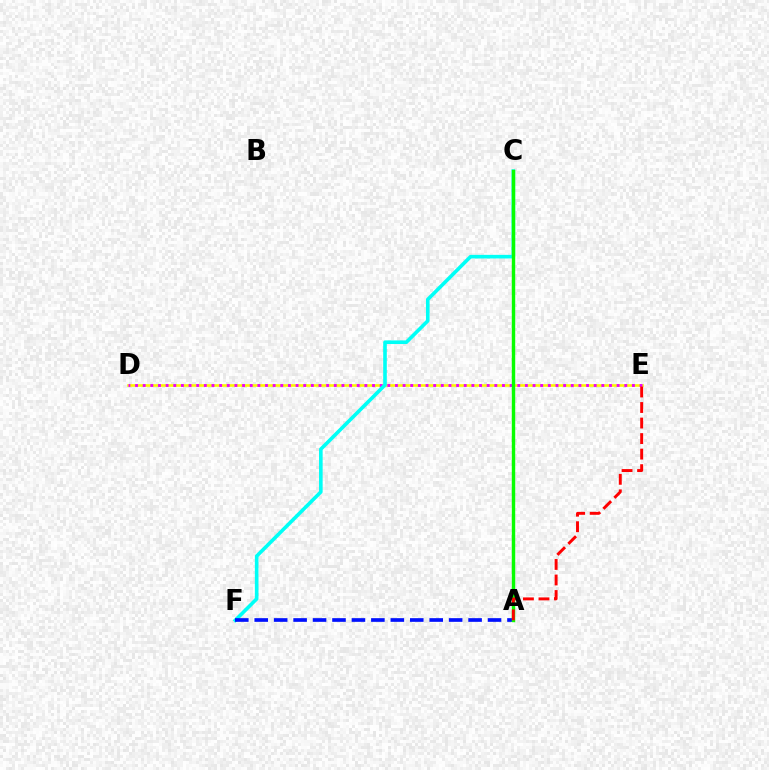{('D', 'E'): [{'color': '#fcf500', 'line_style': 'solid', 'thickness': 1.88}, {'color': '#ee00ff', 'line_style': 'dotted', 'thickness': 2.08}], ('C', 'F'): [{'color': '#00fff6', 'line_style': 'solid', 'thickness': 2.6}], ('A', 'F'): [{'color': '#0010ff', 'line_style': 'dashed', 'thickness': 2.64}], ('A', 'C'): [{'color': '#08ff00', 'line_style': 'solid', 'thickness': 2.46}], ('A', 'E'): [{'color': '#ff0000', 'line_style': 'dashed', 'thickness': 2.11}]}